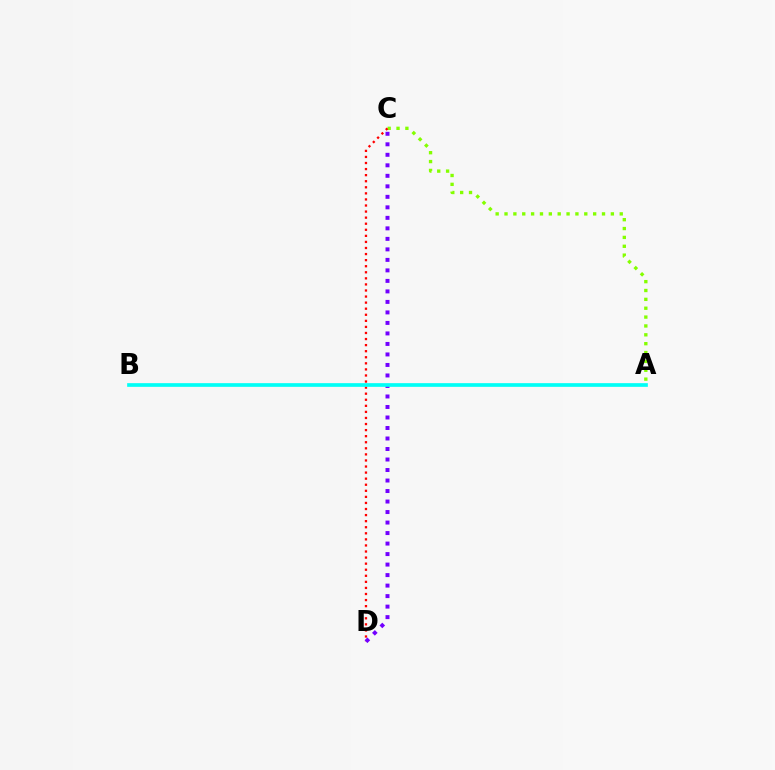{('A', 'C'): [{'color': '#84ff00', 'line_style': 'dotted', 'thickness': 2.41}], ('C', 'D'): [{'color': '#ff0000', 'line_style': 'dotted', 'thickness': 1.65}, {'color': '#7200ff', 'line_style': 'dotted', 'thickness': 2.85}], ('A', 'B'): [{'color': '#00fff6', 'line_style': 'solid', 'thickness': 2.65}]}